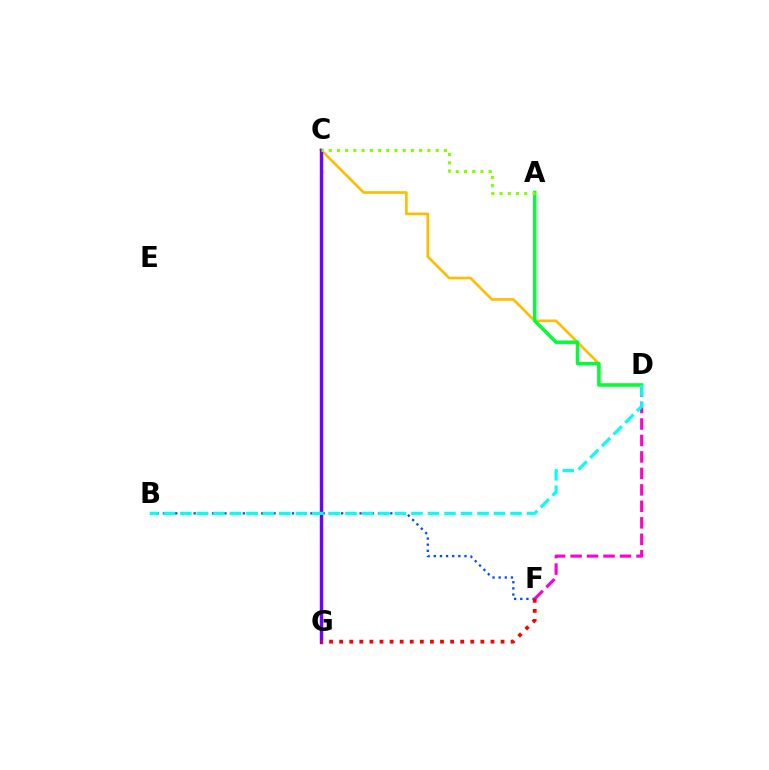{('C', 'D'): [{'color': '#ffbd00', 'line_style': 'solid', 'thickness': 1.9}], ('C', 'G'): [{'color': '#7200ff', 'line_style': 'solid', 'thickness': 2.45}], ('D', 'F'): [{'color': '#ff00cf', 'line_style': 'dashed', 'thickness': 2.24}], ('B', 'F'): [{'color': '#004bff', 'line_style': 'dotted', 'thickness': 1.67}], ('A', 'D'): [{'color': '#00ff39', 'line_style': 'solid', 'thickness': 2.5}], ('A', 'C'): [{'color': '#84ff00', 'line_style': 'dotted', 'thickness': 2.23}], ('F', 'G'): [{'color': '#ff0000', 'line_style': 'dotted', 'thickness': 2.74}], ('B', 'D'): [{'color': '#00fff6', 'line_style': 'dashed', 'thickness': 2.24}]}